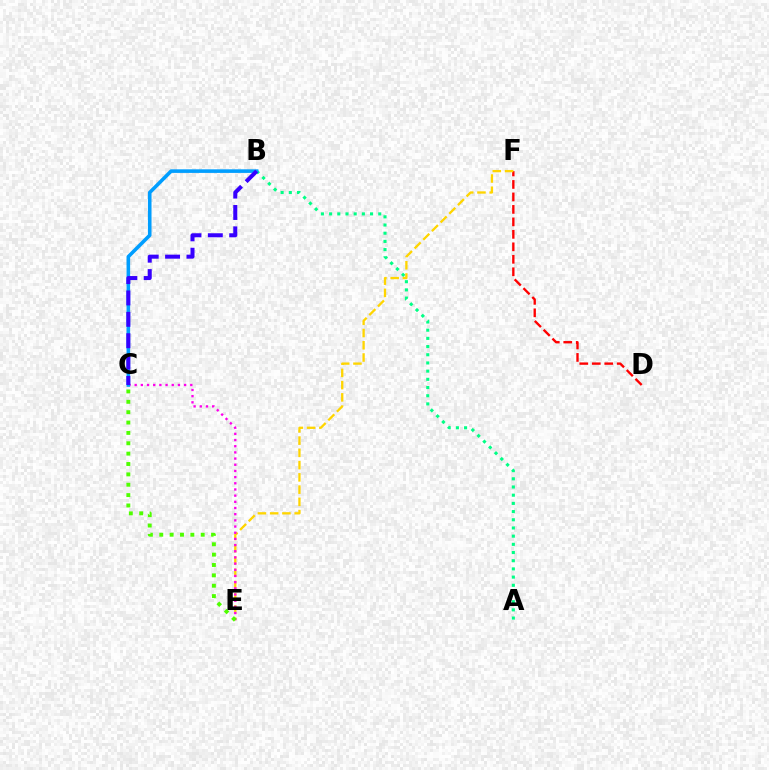{('D', 'F'): [{'color': '#ff0000', 'line_style': 'dashed', 'thickness': 1.69}], ('A', 'B'): [{'color': '#00ff86', 'line_style': 'dotted', 'thickness': 2.23}], ('E', 'F'): [{'color': '#ffd500', 'line_style': 'dashed', 'thickness': 1.66}], ('C', 'E'): [{'color': '#ff00ed', 'line_style': 'dotted', 'thickness': 1.68}, {'color': '#4fff00', 'line_style': 'dotted', 'thickness': 2.82}], ('B', 'C'): [{'color': '#009eff', 'line_style': 'solid', 'thickness': 2.59}, {'color': '#3700ff', 'line_style': 'dashed', 'thickness': 2.9}]}